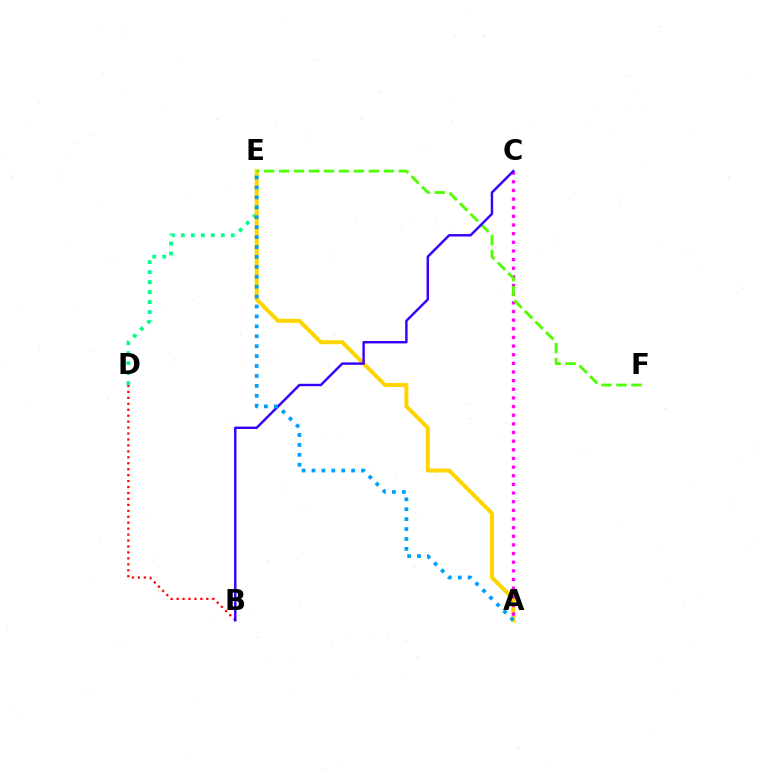{('D', 'E'): [{'color': '#00ff86', 'line_style': 'dotted', 'thickness': 2.71}], ('A', 'E'): [{'color': '#ffd500', 'line_style': 'solid', 'thickness': 2.89}, {'color': '#009eff', 'line_style': 'dotted', 'thickness': 2.7}], ('B', 'D'): [{'color': '#ff0000', 'line_style': 'dotted', 'thickness': 1.62}], ('A', 'C'): [{'color': '#ff00ed', 'line_style': 'dotted', 'thickness': 2.35}], ('E', 'F'): [{'color': '#4fff00', 'line_style': 'dashed', 'thickness': 2.03}], ('B', 'C'): [{'color': '#3700ff', 'line_style': 'solid', 'thickness': 1.75}]}